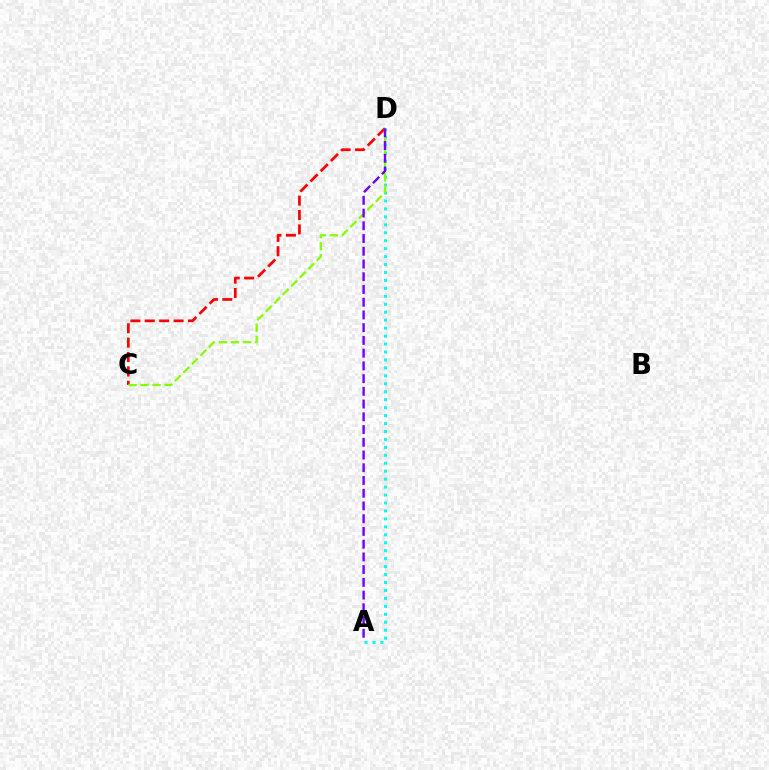{('C', 'D'): [{'color': '#ff0000', 'line_style': 'dashed', 'thickness': 1.96}, {'color': '#84ff00', 'line_style': 'dashed', 'thickness': 1.63}], ('A', 'D'): [{'color': '#00fff6', 'line_style': 'dotted', 'thickness': 2.16}, {'color': '#7200ff', 'line_style': 'dashed', 'thickness': 1.73}]}